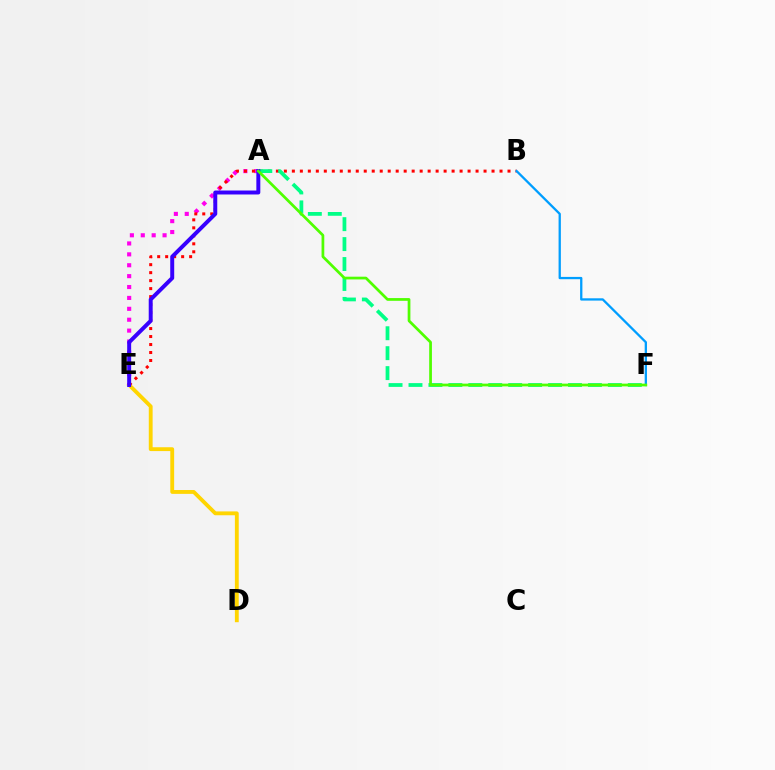{('D', 'E'): [{'color': '#ffd500', 'line_style': 'solid', 'thickness': 2.77}], ('A', 'E'): [{'color': '#ff00ed', 'line_style': 'dotted', 'thickness': 2.96}, {'color': '#3700ff', 'line_style': 'solid', 'thickness': 2.85}], ('B', 'E'): [{'color': '#ff0000', 'line_style': 'dotted', 'thickness': 2.17}], ('B', 'F'): [{'color': '#009eff', 'line_style': 'solid', 'thickness': 1.65}], ('A', 'F'): [{'color': '#00ff86', 'line_style': 'dashed', 'thickness': 2.71}, {'color': '#4fff00', 'line_style': 'solid', 'thickness': 1.97}]}